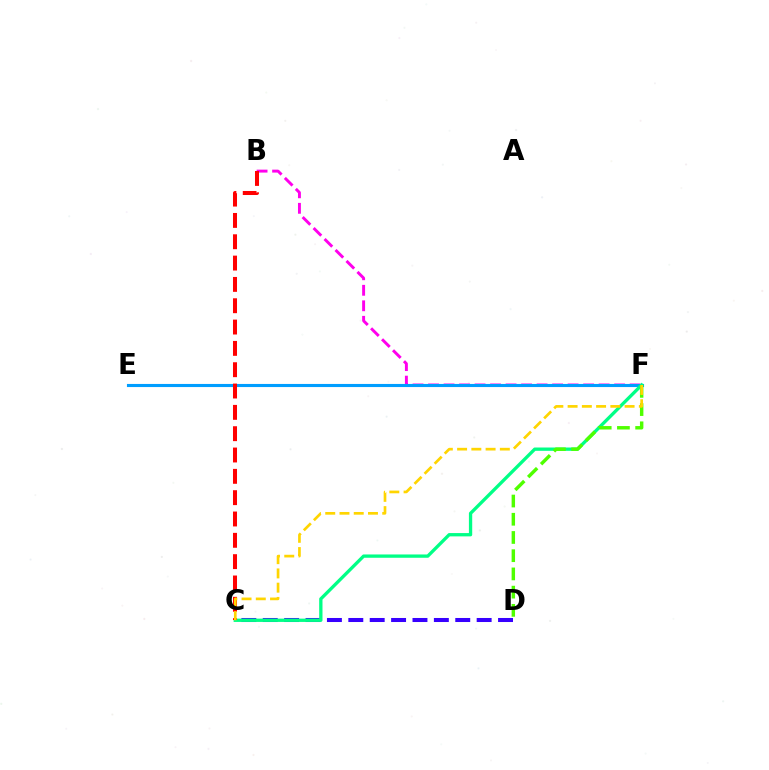{('B', 'F'): [{'color': '#ff00ed', 'line_style': 'dashed', 'thickness': 2.11}], ('C', 'D'): [{'color': '#3700ff', 'line_style': 'dashed', 'thickness': 2.91}], ('E', 'F'): [{'color': '#009eff', 'line_style': 'solid', 'thickness': 2.24}], ('C', 'F'): [{'color': '#00ff86', 'line_style': 'solid', 'thickness': 2.38}, {'color': '#ffd500', 'line_style': 'dashed', 'thickness': 1.94}], ('B', 'C'): [{'color': '#ff0000', 'line_style': 'dashed', 'thickness': 2.9}], ('D', 'F'): [{'color': '#4fff00', 'line_style': 'dashed', 'thickness': 2.48}]}